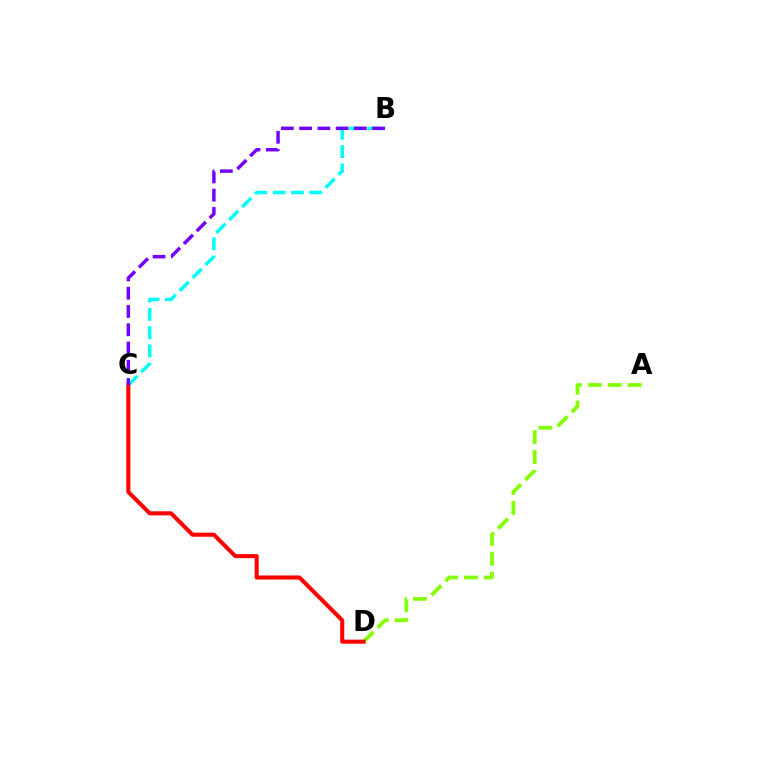{('A', 'D'): [{'color': '#84ff00', 'line_style': 'dashed', 'thickness': 2.71}], ('B', 'C'): [{'color': '#00fff6', 'line_style': 'dashed', 'thickness': 2.48}, {'color': '#7200ff', 'line_style': 'dashed', 'thickness': 2.48}], ('C', 'D'): [{'color': '#ff0000', 'line_style': 'solid', 'thickness': 2.92}]}